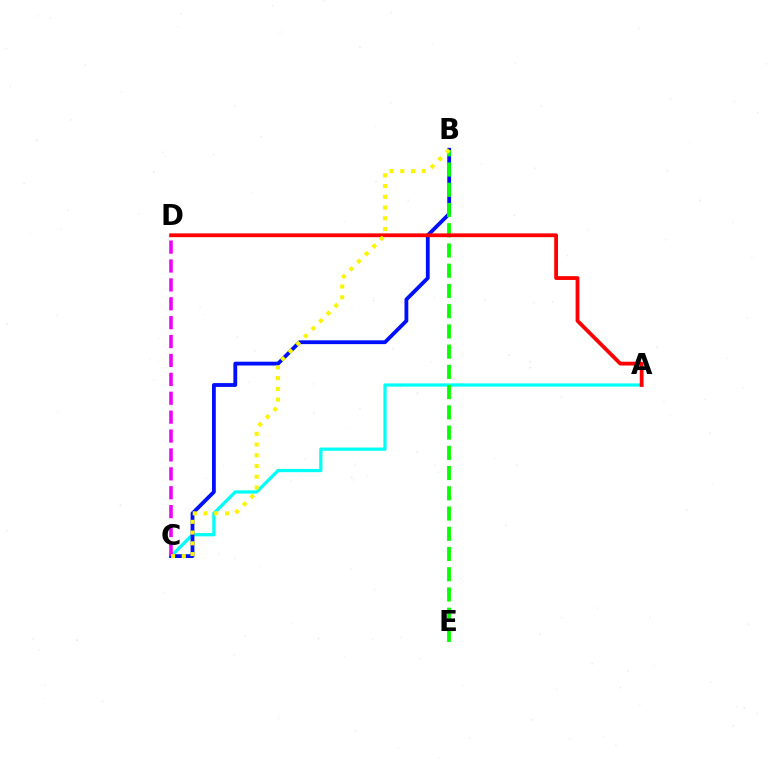{('A', 'C'): [{'color': '#00fff6', 'line_style': 'solid', 'thickness': 2.33}], ('B', 'C'): [{'color': '#0010ff', 'line_style': 'solid', 'thickness': 2.74}, {'color': '#fcf500', 'line_style': 'dotted', 'thickness': 2.92}], ('B', 'E'): [{'color': '#08ff00', 'line_style': 'dashed', 'thickness': 2.75}], ('C', 'D'): [{'color': '#ee00ff', 'line_style': 'dashed', 'thickness': 2.57}], ('A', 'D'): [{'color': '#ff0000', 'line_style': 'solid', 'thickness': 2.73}]}